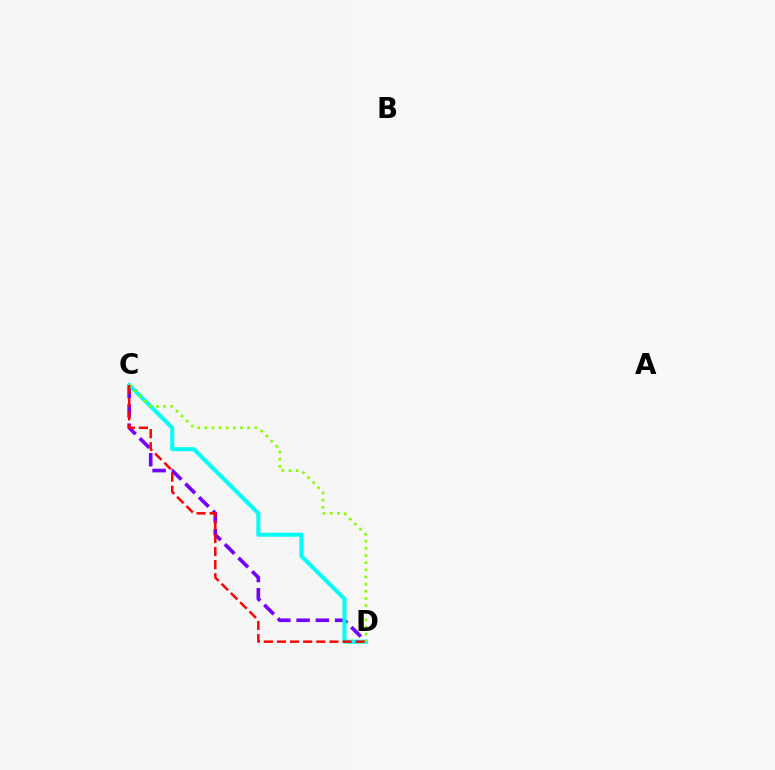{('C', 'D'): [{'color': '#7200ff', 'line_style': 'dashed', 'thickness': 2.61}, {'color': '#00fff6', 'line_style': 'solid', 'thickness': 2.91}, {'color': '#84ff00', 'line_style': 'dotted', 'thickness': 1.94}, {'color': '#ff0000', 'line_style': 'dashed', 'thickness': 1.78}]}